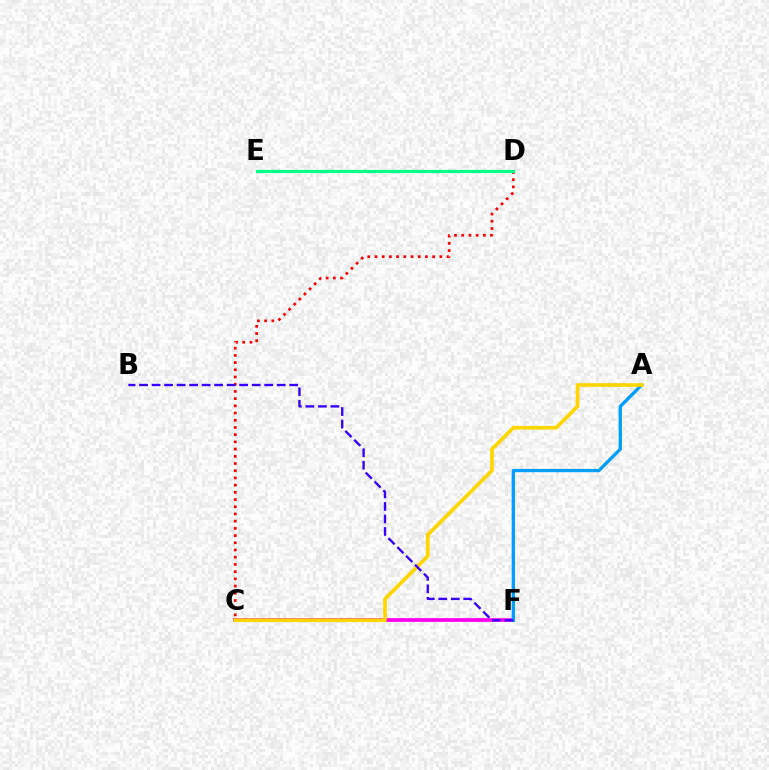{('C', 'F'): [{'color': '#ff00ed', 'line_style': 'solid', 'thickness': 2.67}], ('C', 'D'): [{'color': '#ff0000', 'line_style': 'dotted', 'thickness': 1.96}], ('D', 'E'): [{'color': '#4fff00', 'line_style': 'solid', 'thickness': 2.03}, {'color': '#00ff86', 'line_style': 'solid', 'thickness': 2.28}], ('A', 'F'): [{'color': '#009eff', 'line_style': 'solid', 'thickness': 2.38}], ('A', 'C'): [{'color': '#ffd500', 'line_style': 'solid', 'thickness': 2.67}], ('B', 'F'): [{'color': '#3700ff', 'line_style': 'dashed', 'thickness': 1.7}]}